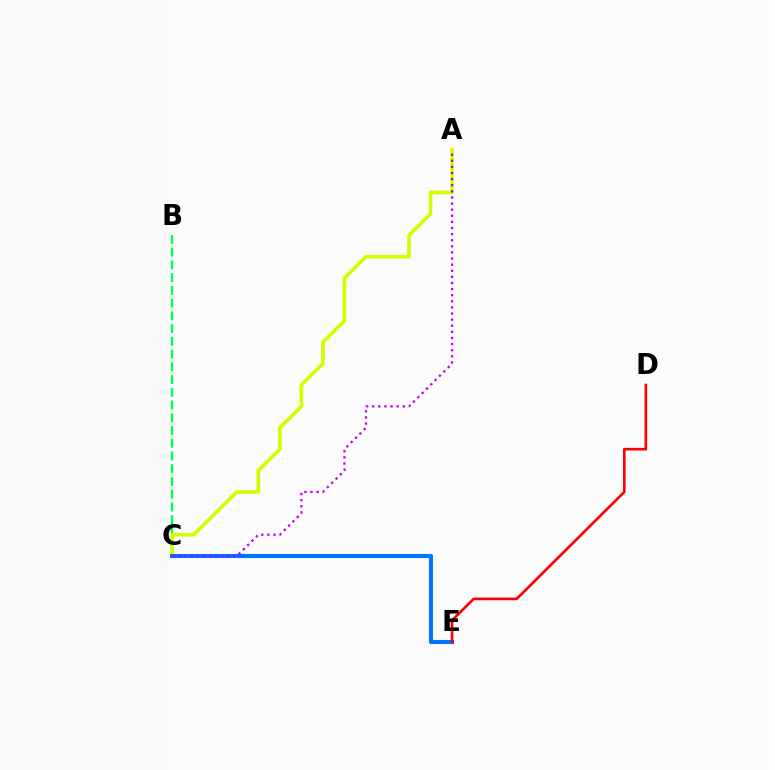{('B', 'C'): [{'color': '#00ff5c', 'line_style': 'dashed', 'thickness': 1.73}], ('A', 'C'): [{'color': '#d1ff00', 'line_style': 'solid', 'thickness': 2.62}, {'color': '#b900ff', 'line_style': 'dotted', 'thickness': 1.66}], ('C', 'E'): [{'color': '#0074ff', 'line_style': 'solid', 'thickness': 2.95}], ('D', 'E'): [{'color': '#ff0000', 'line_style': 'solid', 'thickness': 1.91}]}